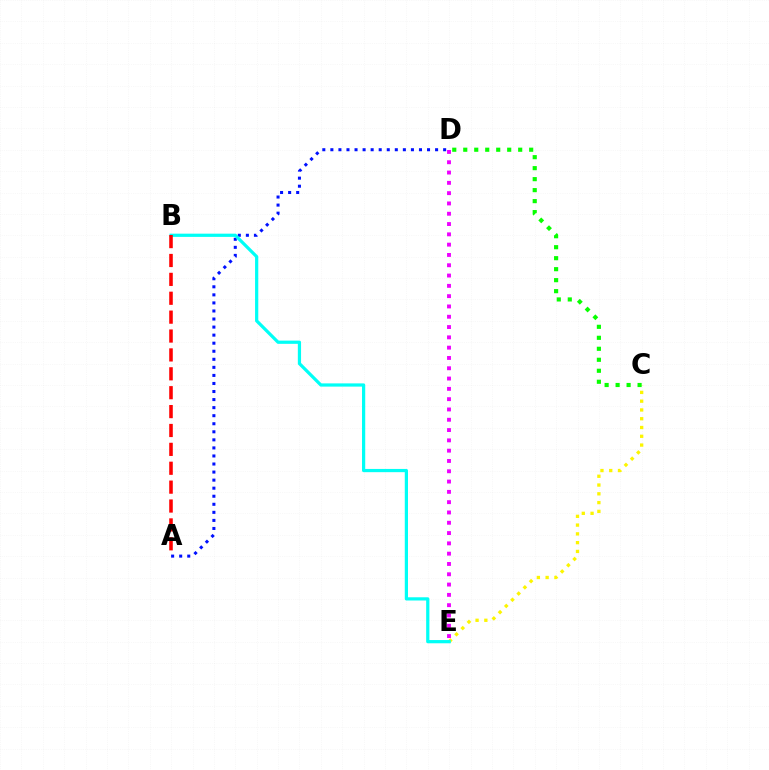{('C', 'E'): [{'color': '#fcf500', 'line_style': 'dotted', 'thickness': 2.39}], ('A', 'D'): [{'color': '#0010ff', 'line_style': 'dotted', 'thickness': 2.19}], ('D', 'E'): [{'color': '#ee00ff', 'line_style': 'dotted', 'thickness': 2.8}], ('C', 'D'): [{'color': '#08ff00', 'line_style': 'dotted', 'thickness': 2.99}], ('B', 'E'): [{'color': '#00fff6', 'line_style': 'solid', 'thickness': 2.32}], ('A', 'B'): [{'color': '#ff0000', 'line_style': 'dashed', 'thickness': 2.57}]}